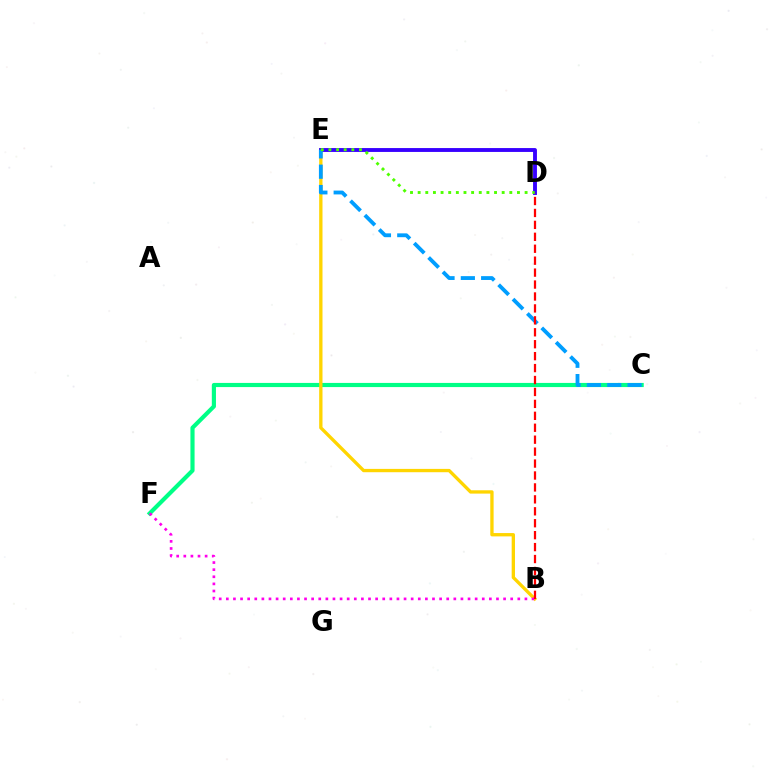{('C', 'F'): [{'color': '#00ff86', 'line_style': 'solid', 'thickness': 2.98}], ('B', 'E'): [{'color': '#ffd500', 'line_style': 'solid', 'thickness': 2.39}], ('D', 'E'): [{'color': '#3700ff', 'line_style': 'solid', 'thickness': 2.79}, {'color': '#4fff00', 'line_style': 'dotted', 'thickness': 2.08}], ('B', 'F'): [{'color': '#ff00ed', 'line_style': 'dotted', 'thickness': 1.93}], ('C', 'E'): [{'color': '#009eff', 'line_style': 'dashed', 'thickness': 2.76}], ('B', 'D'): [{'color': '#ff0000', 'line_style': 'dashed', 'thickness': 1.62}]}